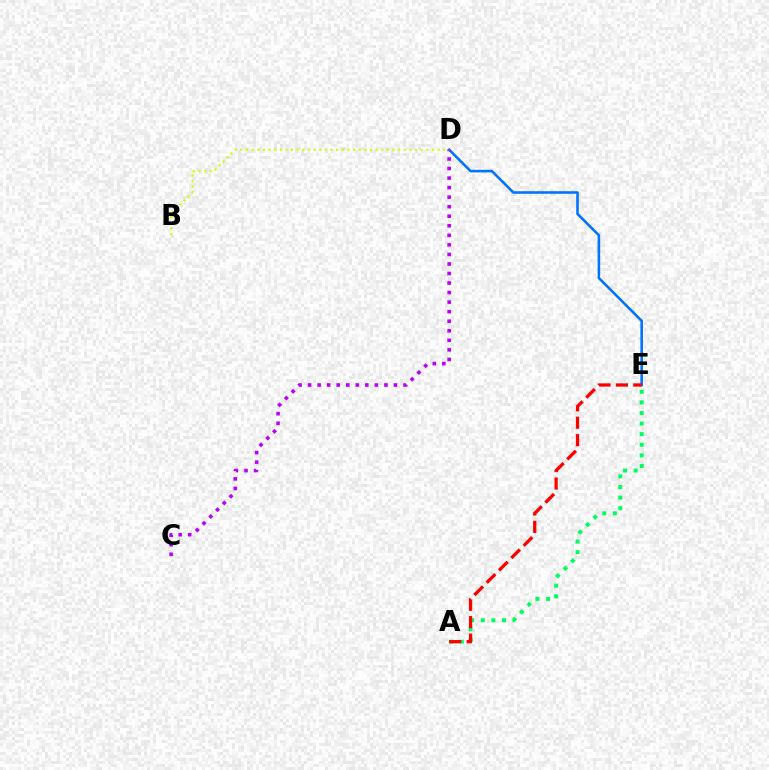{('D', 'E'): [{'color': '#0074ff', 'line_style': 'solid', 'thickness': 1.86}], ('C', 'D'): [{'color': '#b900ff', 'line_style': 'dotted', 'thickness': 2.59}], ('A', 'E'): [{'color': '#00ff5c', 'line_style': 'dotted', 'thickness': 2.88}, {'color': '#ff0000', 'line_style': 'dashed', 'thickness': 2.37}], ('B', 'D'): [{'color': '#d1ff00', 'line_style': 'dotted', 'thickness': 1.53}]}